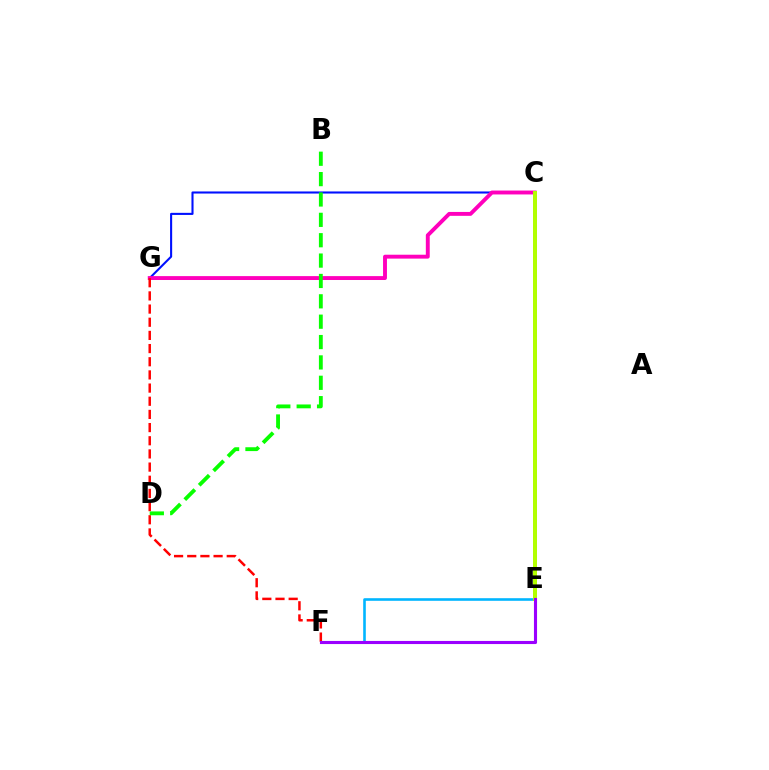{('C', 'G'): [{'color': '#0010ff', 'line_style': 'solid', 'thickness': 1.5}, {'color': '#ff00bd', 'line_style': 'solid', 'thickness': 2.81}], ('E', 'F'): [{'color': '#00b5ff', 'line_style': 'solid', 'thickness': 1.88}, {'color': '#9b00ff', 'line_style': 'solid', 'thickness': 2.24}], ('F', 'G'): [{'color': '#ff0000', 'line_style': 'dashed', 'thickness': 1.79}], ('B', 'D'): [{'color': '#08ff00', 'line_style': 'dashed', 'thickness': 2.77}], ('C', 'E'): [{'color': '#ffa500', 'line_style': 'dashed', 'thickness': 1.62}, {'color': '#00ff9d', 'line_style': 'solid', 'thickness': 2.68}, {'color': '#b3ff00', 'line_style': 'solid', 'thickness': 2.86}]}